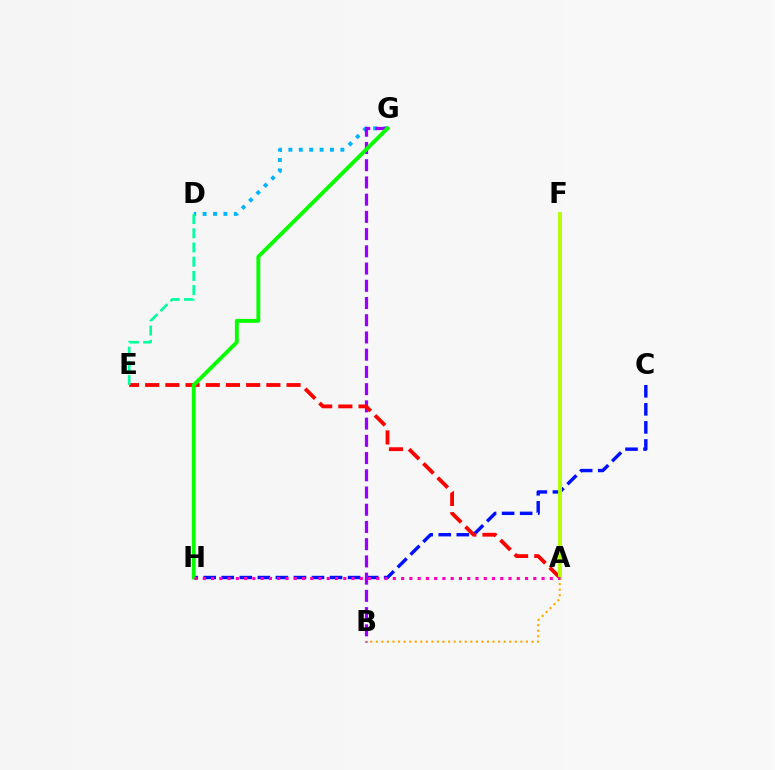{('A', 'B'): [{'color': '#ffa500', 'line_style': 'dotted', 'thickness': 1.51}], ('C', 'H'): [{'color': '#0010ff', 'line_style': 'dashed', 'thickness': 2.45}], ('D', 'G'): [{'color': '#00b5ff', 'line_style': 'dotted', 'thickness': 2.83}], ('B', 'G'): [{'color': '#9b00ff', 'line_style': 'dashed', 'thickness': 2.34}], ('A', 'E'): [{'color': '#ff0000', 'line_style': 'dashed', 'thickness': 2.74}], ('G', 'H'): [{'color': '#08ff00', 'line_style': 'solid', 'thickness': 2.79}], ('A', 'F'): [{'color': '#b3ff00', 'line_style': 'solid', 'thickness': 2.8}], ('D', 'E'): [{'color': '#00ff9d', 'line_style': 'dashed', 'thickness': 1.93}], ('A', 'H'): [{'color': '#ff00bd', 'line_style': 'dotted', 'thickness': 2.24}]}